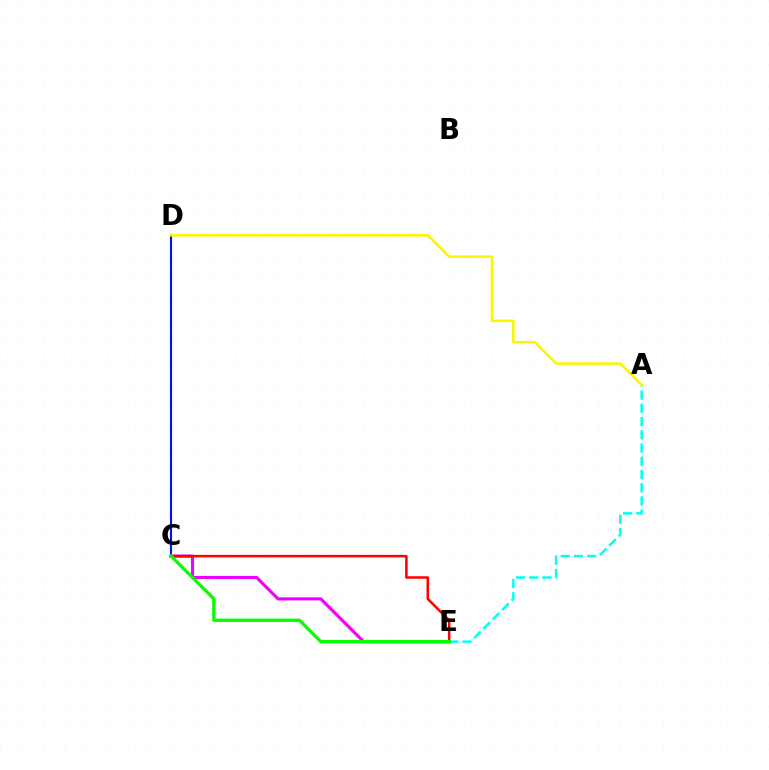{('A', 'E'): [{'color': '#00fff6', 'line_style': 'dashed', 'thickness': 1.8}], ('C', 'E'): [{'color': '#ee00ff', 'line_style': 'solid', 'thickness': 2.24}, {'color': '#ff0000', 'line_style': 'solid', 'thickness': 1.8}, {'color': '#08ff00', 'line_style': 'solid', 'thickness': 2.42}], ('C', 'D'): [{'color': '#0010ff', 'line_style': 'solid', 'thickness': 1.54}], ('A', 'D'): [{'color': '#fcf500', 'line_style': 'solid', 'thickness': 1.82}]}